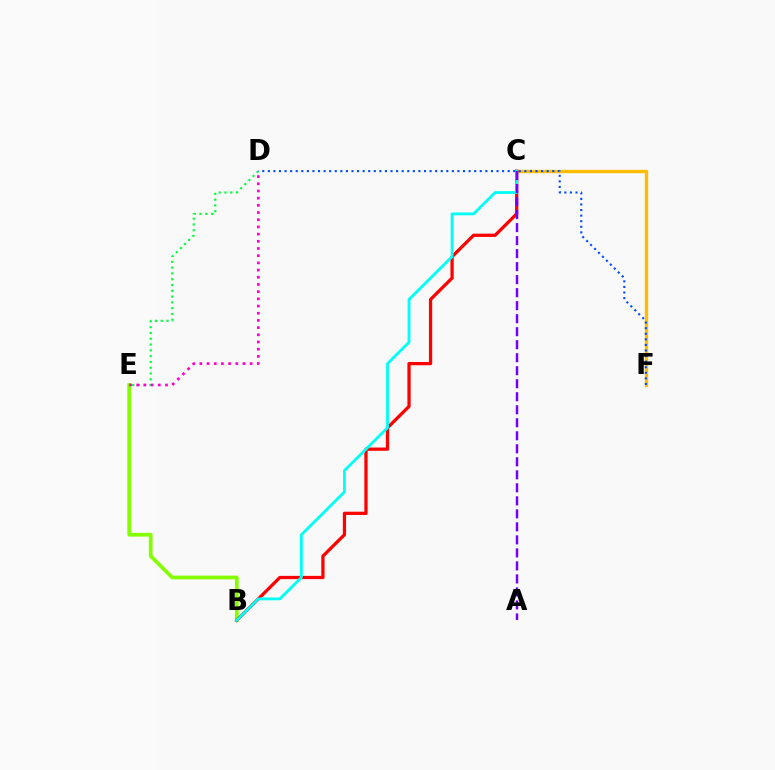{('C', 'F'): [{'color': '#ffbd00', 'line_style': 'solid', 'thickness': 2.4}], ('B', 'E'): [{'color': '#84ff00', 'line_style': 'solid', 'thickness': 2.69}], ('B', 'C'): [{'color': '#ff0000', 'line_style': 'solid', 'thickness': 2.34}, {'color': '#00fff6', 'line_style': 'solid', 'thickness': 2.03}], ('D', 'E'): [{'color': '#00ff39', 'line_style': 'dotted', 'thickness': 1.57}, {'color': '#ff00cf', 'line_style': 'dotted', 'thickness': 1.95}], ('D', 'F'): [{'color': '#004bff', 'line_style': 'dotted', 'thickness': 1.52}], ('A', 'C'): [{'color': '#7200ff', 'line_style': 'dashed', 'thickness': 1.77}]}